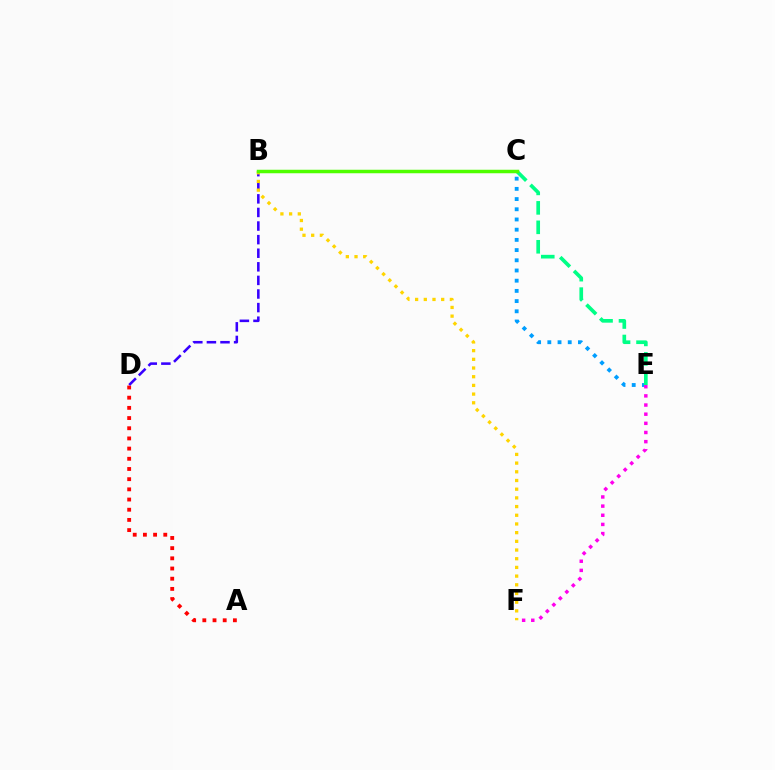{('C', 'E'): [{'color': '#009eff', 'line_style': 'dotted', 'thickness': 2.77}, {'color': '#00ff86', 'line_style': 'dashed', 'thickness': 2.64}], ('A', 'D'): [{'color': '#ff0000', 'line_style': 'dotted', 'thickness': 2.77}], ('B', 'D'): [{'color': '#3700ff', 'line_style': 'dashed', 'thickness': 1.85}], ('B', 'F'): [{'color': '#ffd500', 'line_style': 'dotted', 'thickness': 2.36}], ('E', 'F'): [{'color': '#ff00ed', 'line_style': 'dotted', 'thickness': 2.49}], ('B', 'C'): [{'color': '#4fff00', 'line_style': 'solid', 'thickness': 2.52}]}